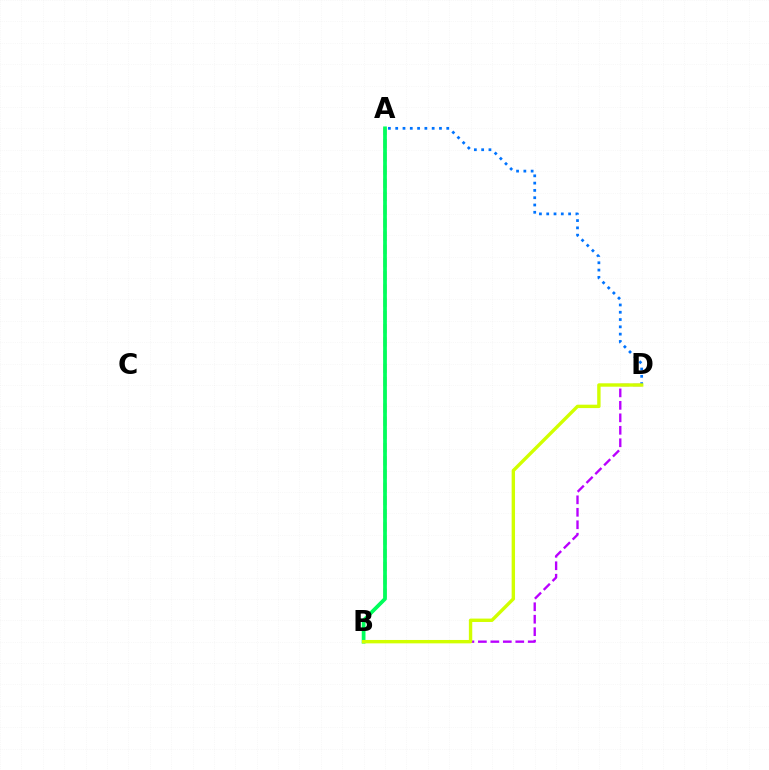{('A', 'D'): [{'color': '#0074ff', 'line_style': 'dotted', 'thickness': 1.98}], ('A', 'B'): [{'color': '#ff0000', 'line_style': 'dashed', 'thickness': 1.8}, {'color': '#00ff5c', 'line_style': 'solid', 'thickness': 2.69}], ('B', 'D'): [{'color': '#b900ff', 'line_style': 'dashed', 'thickness': 1.69}, {'color': '#d1ff00', 'line_style': 'solid', 'thickness': 2.44}]}